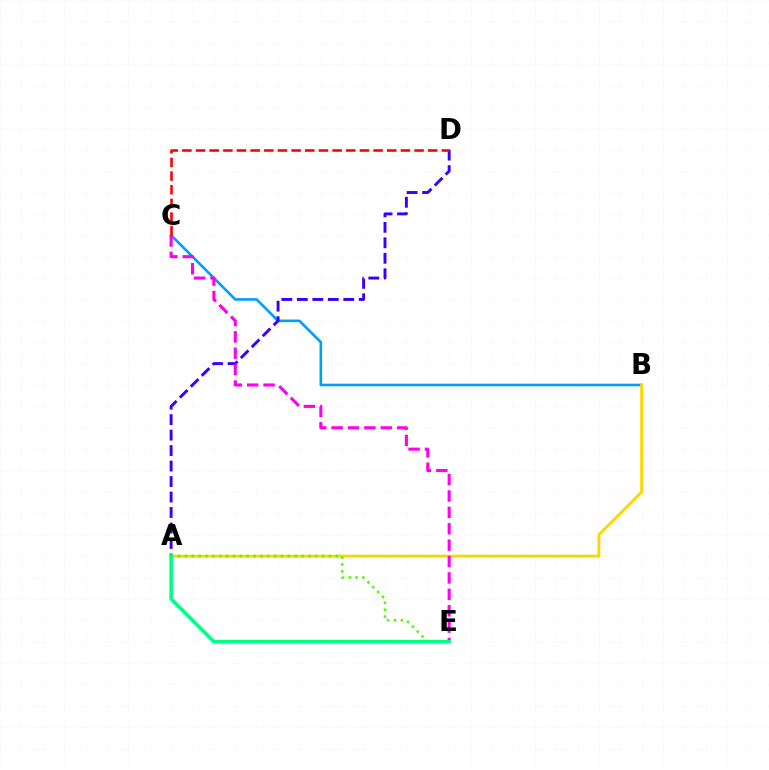{('B', 'C'): [{'color': '#009eff', 'line_style': 'solid', 'thickness': 1.89}], ('A', 'D'): [{'color': '#3700ff', 'line_style': 'dashed', 'thickness': 2.1}], ('A', 'B'): [{'color': '#ffd500', 'line_style': 'solid', 'thickness': 2.06}], ('A', 'E'): [{'color': '#4fff00', 'line_style': 'dotted', 'thickness': 1.86}, {'color': '#00ff86', 'line_style': 'solid', 'thickness': 2.61}], ('C', 'E'): [{'color': '#ff00ed', 'line_style': 'dashed', 'thickness': 2.23}], ('C', 'D'): [{'color': '#ff0000', 'line_style': 'dashed', 'thickness': 1.86}]}